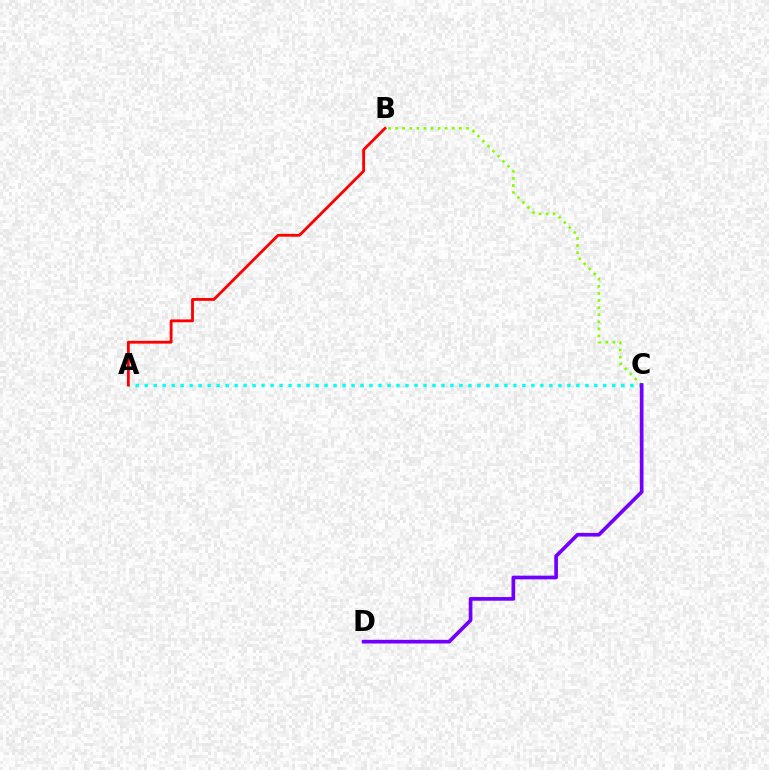{('A', 'C'): [{'color': '#00fff6', 'line_style': 'dotted', 'thickness': 2.44}], ('A', 'B'): [{'color': '#ff0000', 'line_style': 'solid', 'thickness': 2.03}], ('B', 'C'): [{'color': '#84ff00', 'line_style': 'dotted', 'thickness': 1.93}], ('C', 'D'): [{'color': '#7200ff', 'line_style': 'solid', 'thickness': 2.65}]}